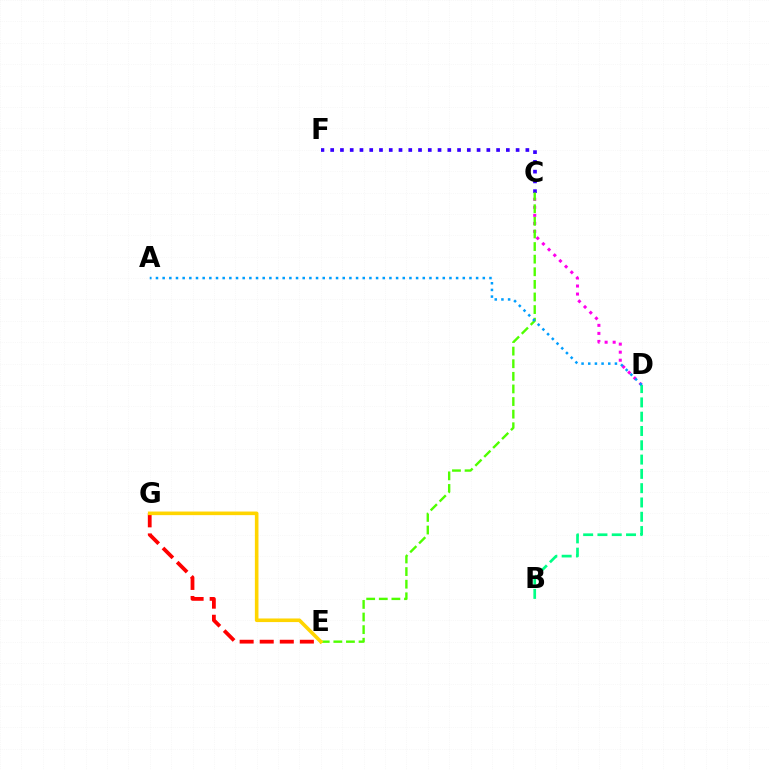{('C', 'D'): [{'color': '#ff00ed', 'line_style': 'dotted', 'thickness': 2.18}], ('B', 'D'): [{'color': '#00ff86', 'line_style': 'dashed', 'thickness': 1.94}], ('C', 'F'): [{'color': '#3700ff', 'line_style': 'dotted', 'thickness': 2.65}], ('E', 'G'): [{'color': '#ff0000', 'line_style': 'dashed', 'thickness': 2.73}, {'color': '#ffd500', 'line_style': 'solid', 'thickness': 2.59}], ('C', 'E'): [{'color': '#4fff00', 'line_style': 'dashed', 'thickness': 1.71}], ('A', 'D'): [{'color': '#009eff', 'line_style': 'dotted', 'thickness': 1.81}]}